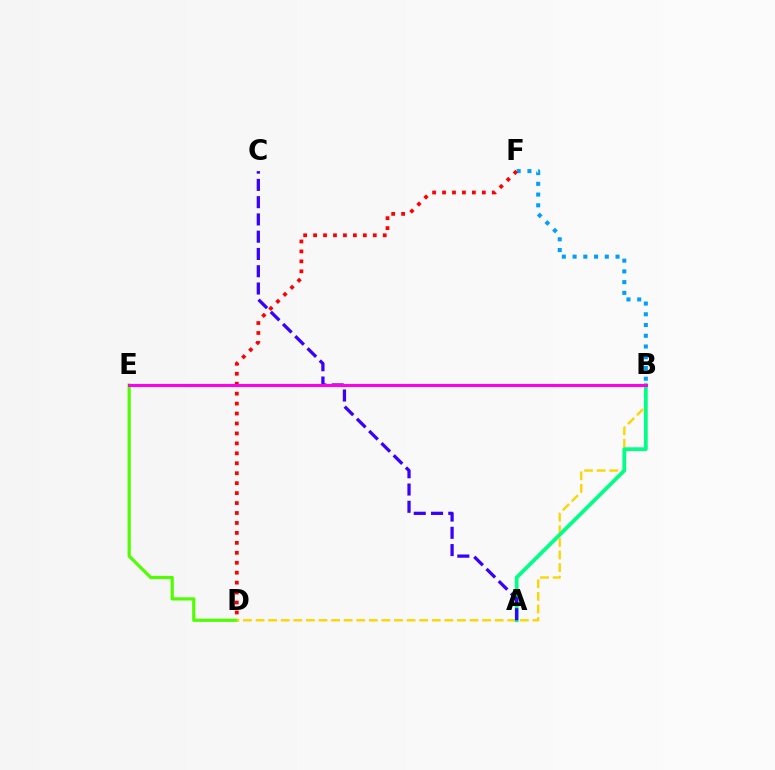{('D', 'E'): [{'color': '#4fff00', 'line_style': 'solid', 'thickness': 2.28}], ('B', 'D'): [{'color': '#ffd500', 'line_style': 'dashed', 'thickness': 1.71}], ('A', 'B'): [{'color': '#00ff86', 'line_style': 'solid', 'thickness': 2.71}], ('B', 'F'): [{'color': '#009eff', 'line_style': 'dotted', 'thickness': 2.92}], ('A', 'C'): [{'color': '#3700ff', 'line_style': 'dashed', 'thickness': 2.35}], ('D', 'F'): [{'color': '#ff0000', 'line_style': 'dotted', 'thickness': 2.7}], ('B', 'E'): [{'color': '#ff00ed', 'line_style': 'solid', 'thickness': 2.19}]}